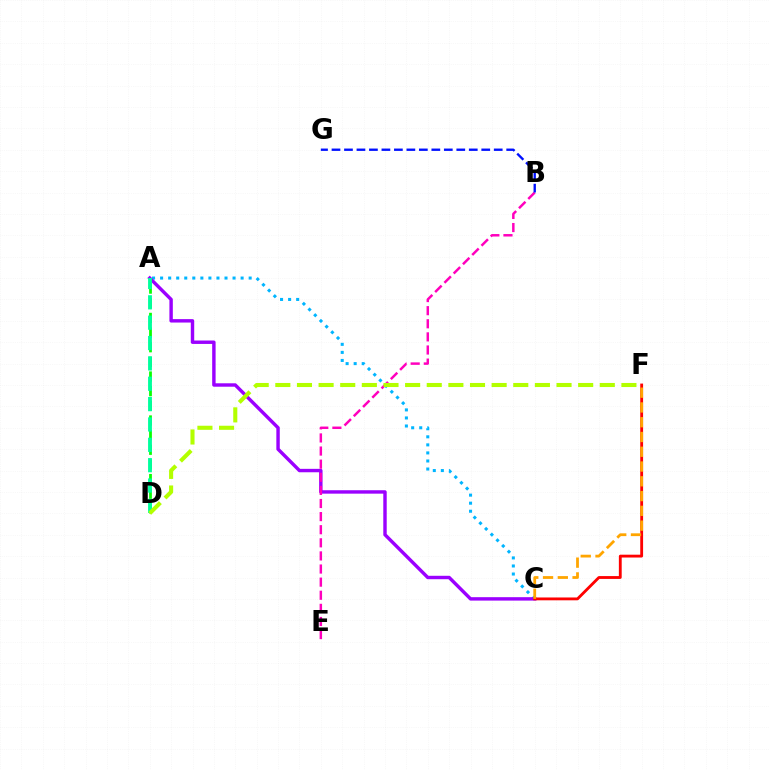{('A', 'C'): [{'color': '#00b5ff', 'line_style': 'dotted', 'thickness': 2.19}, {'color': '#9b00ff', 'line_style': 'solid', 'thickness': 2.46}], ('A', 'D'): [{'color': '#08ff00', 'line_style': 'dashed', 'thickness': 1.99}, {'color': '#00ff9d', 'line_style': 'dashed', 'thickness': 2.77}], ('C', 'F'): [{'color': '#ff0000', 'line_style': 'solid', 'thickness': 2.04}, {'color': '#ffa500', 'line_style': 'dashed', 'thickness': 2.01}], ('B', 'E'): [{'color': '#ff00bd', 'line_style': 'dashed', 'thickness': 1.78}], ('D', 'F'): [{'color': '#b3ff00', 'line_style': 'dashed', 'thickness': 2.94}], ('B', 'G'): [{'color': '#0010ff', 'line_style': 'dashed', 'thickness': 1.7}]}